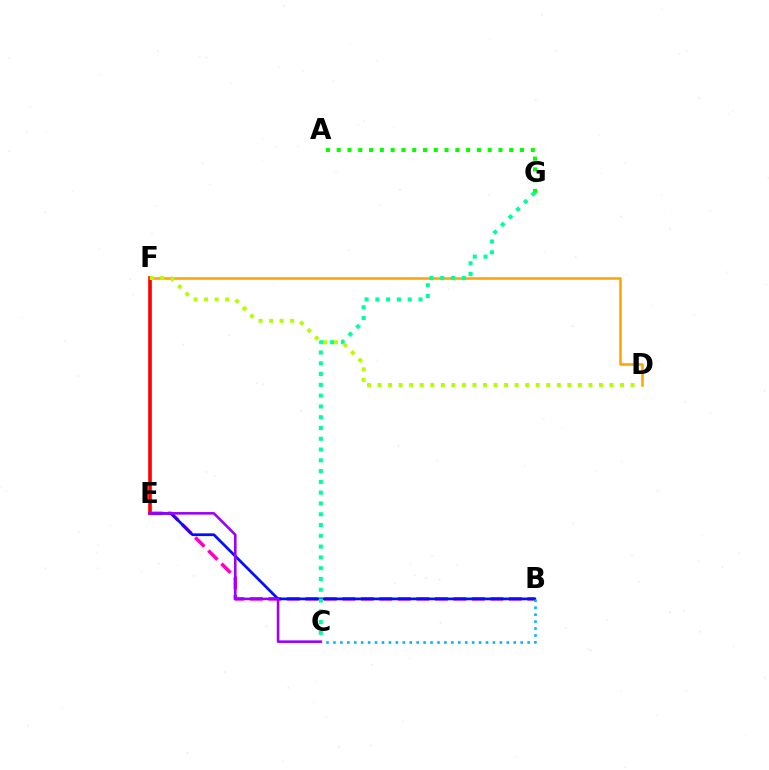{('A', 'G'): [{'color': '#08ff00', 'line_style': 'dotted', 'thickness': 2.93}], ('B', 'E'): [{'color': '#ff00bd', 'line_style': 'dashed', 'thickness': 2.51}, {'color': '#0010ff', 'line_style': 'solid', 'thickness': 1.97}], ('D', 'F'): [{'color': '#ffa500', 'line_style': 'solid', 'thickness': 1.85}, {'color': '#b3ff00', 'line_style': 'dotted', 'thickness': 2.86}], ('C', 'G'): [{'color': '#00ff9d', 'line_style': 'dotted', 'thickness': 2.93}], ('E', 'F'): [{'color': '#ff0000', 'line_style': 'solid', 'thickness': 2.62}], ('C', 'E'): [{'color': '#9b00ff', 'line_style': 'solid', 'thickness': 1.86}], ('B', 'C'): [{'color': '#00b5ff', 'line_style': 'dotted', 'thickness': 1.88}]}